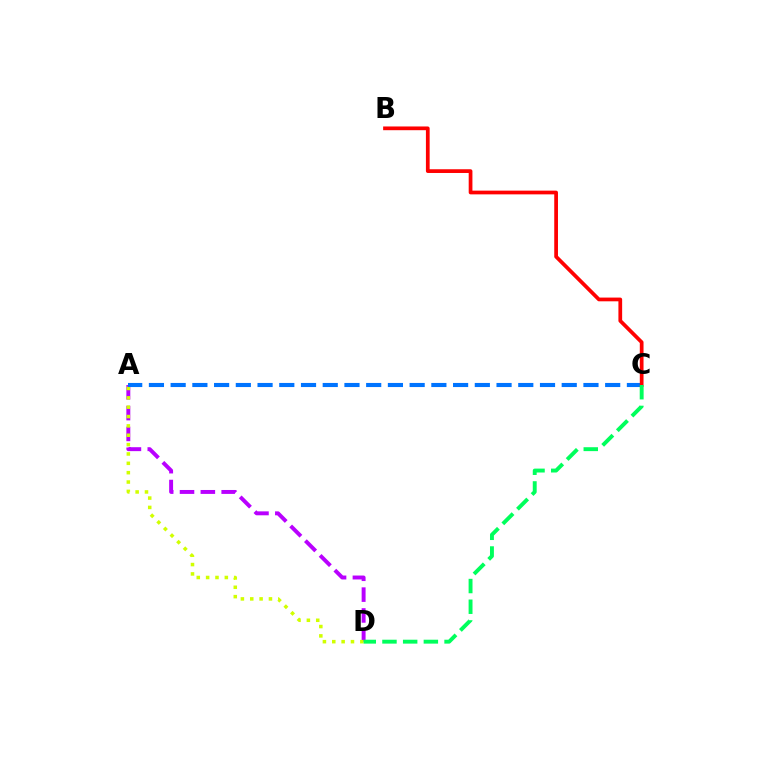{('A', 'D'): [{'color': '#b900ff', 'line_style': 'dashed', 'thickness': 2.83}, {'color': '#d1ff00', 'line_style': 'dotted', 'thickness': 2.54}], ('A', 'C'): [{'color': '#0074ff', 'line_style': 'dashed', 'thickness': 2.95}], ('B', 'C'): [{'color': '#ff0000', 'line_style': 'solid', 'thickness': 2.69}], ('C', 'D'): [{'color': '#00ff5c', 'line_style': 'dashed', 'thickness': 2.81}]}